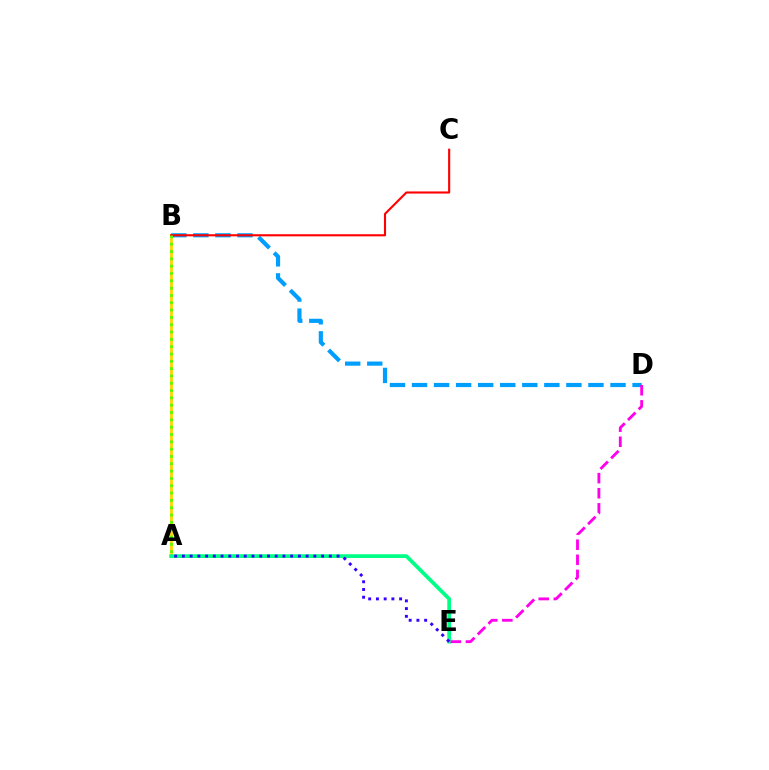{('A', 'B'): [{'color': '#ffd500', 'line_style': 'solid', 'thickness': 2.03}, {'color': '#4fff00', 'line_style': 'dotted', 'thickness': 1.99}], ('B', 'D'): [{'color': '#009eff', 'line_style': 'dashed', 'thickness': 3.0}], ('B', 'C'): [{'color': '#ff0000', 'line_style': 'solid', 'thickness': 1.52}], ('A', 'E'): [{'color': '#00ff86', 'line_style': 'solid', 'thickness': 2.69}, {'color': '#3700ff', 'line_style': 'dotted', 'thickness': 2.1}], ('D', 'E'): [{'color': '#ff00ed', 'line_style': 'dashed', 'thickness': 2.05}]}